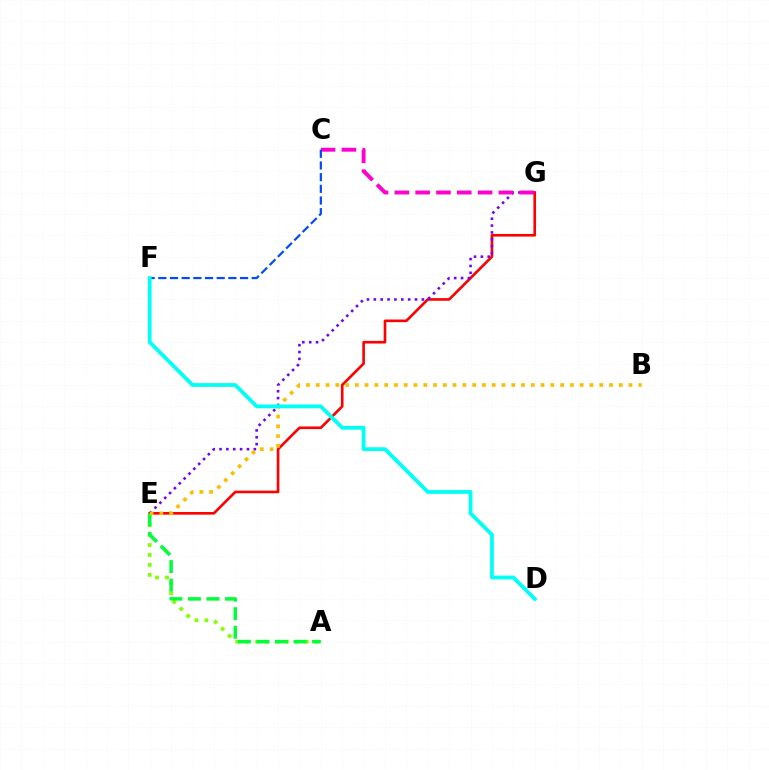{('A', 'E'): [{'color': '#84ff00', 'line_style': 'dotted', 'thickness': 2.7}, {'color': '#00ff39', 'line_style': 'dashed', 'thickness': 2.52}], ('E', 'G'): [{'color': '#ff0000', 'line_style': 'solid', 'thickness': 1.89}, {'color': '#7200ff', 'line_style': 'dotted', 'thickness': 1.86}], ('C', 'G'): [{'color': '#ff00cf', 'line_style': 'dashed', 'thickness': 2.83}], ('C', 'F'): [{'color': '#004bff', 'line_style': 'dashed', 'thickness': 1.59}], ('B', 'E'): [{'color': '#ffbd00', 'line_style': 'dotted', 'thickness': 2.66}], ('D', 'F'): [{'color': '#00fff6', 'line_style': 'solid', 'thickness': 2.72}]}